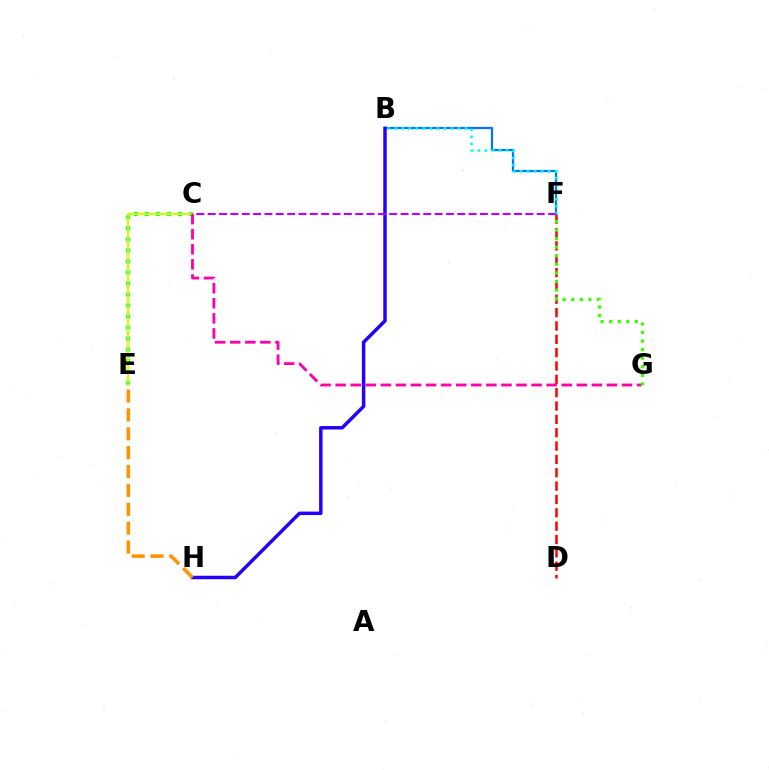{('D', 'F'): [{'color': '#ff0000', 'line_style': 'dashed', 'thickness': 1.81}], ('B', 'F'): [{'color': '#0074ff', 'line_style': 'solid', 'thickness': 1.59}, {'color': '#00fff6', 'line_style': 'dotted', 'thickness': 1.9}], ('C', 'E'): [{'color': '#00ff5c', 'line_style': 'dotted', 'thickness': 3.0}, {'color': '#d1ff00', 'line_style': 'solid', 'thickness': 1.62}], ('B', 'H'): [{'color': '#2500ff', 'line_style': 'solid', 'thickness': 2.5}], ('C', 'G'): [{'color': '#ff00ac', 'line_style': 'dashed', 'thickness': 2.05}], ('F', 'G'): [{'color': '#3dff00', 'line_style': 'dotted', 'thickness': 2.33}], ('C', 'F'): [{'color': '#b900ff', 'line_style': 'dashed', 'thickness': 1.54}], ('E', 'H'): [{'color': '#ff9400', 'line_style': 'dashed', 'thickness': 2.56}]}